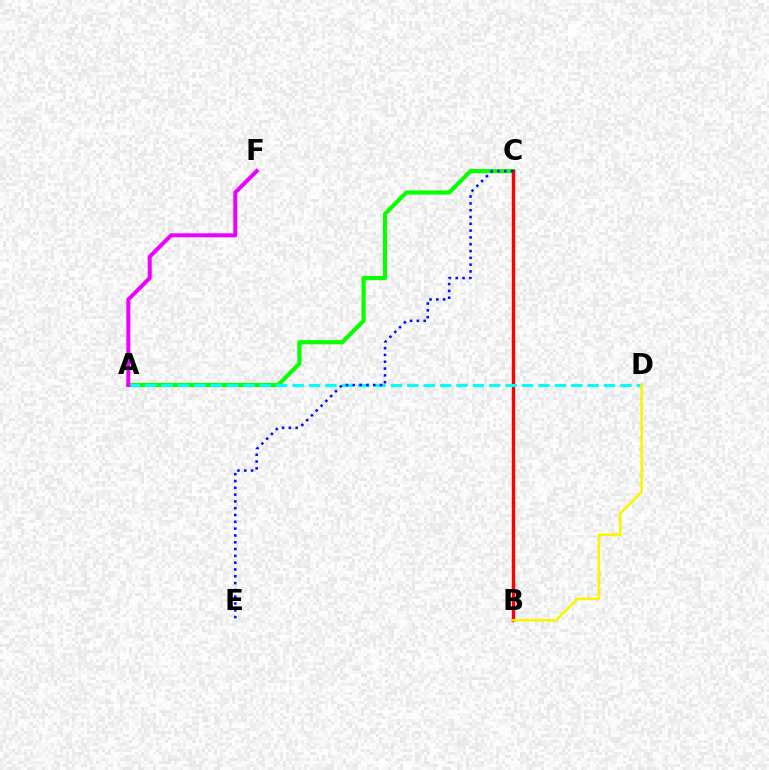{('A', 'C'): [{'color': '#08ff00', 'line_style': 'solid', 'thickness': 3.0}], ('B', 'C'): [{'color': '#ff0000', 'line_style': 'solid', 'thickness': 2.44}], ('A', 'D'): [{'color': '#00fff6', 'line_style': 'dashed', 'thickness': 2.23}], ('C', 'E'): [{'color': '#0010ff', 'line_style': 'dotted', 'thickness': 1.85}], ('A', 'F'): [{'color': '#ee00ff', 'line_style': 'solid', 'thickness': 2.88}], ('B', 'D'): [{'color': '#fcf500', 'line_style': 'solid', 'thickness': 1.88}]}